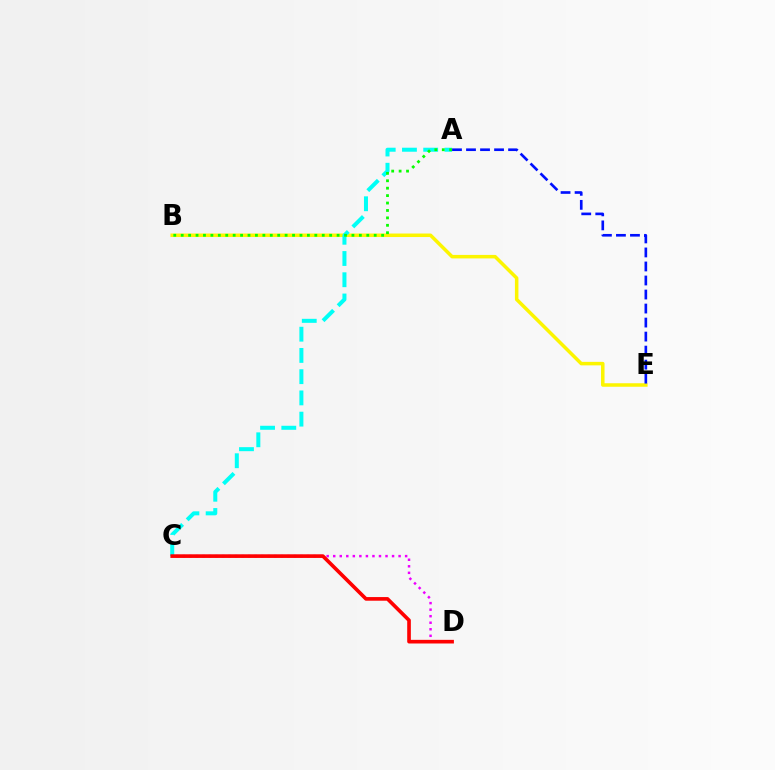{('C', 'D'): [{'color': '#ee00ff', 'line_style': 'dotted', 'thickness': 1.78}, {'color': '#ff0000', 'line_style': 'solid', 'thickness': 2.62}], ('B', 'E'): [{'color': '#fcf500', 'line_style': 'solid', 'thickness': 2.53}], ('A', 'C'): [{'color': '#00fff6', 'line_style': 'dashed', 'thickness': 2.88}], ('A', 'B'): [{'color': '#08ff00', 'line_style': 'dotted', 'thickness': 2.02}], ('A', 'E'): [{'color': '#0010ff', 'line_style': 'dashed', 'thickness': 1.91}]}